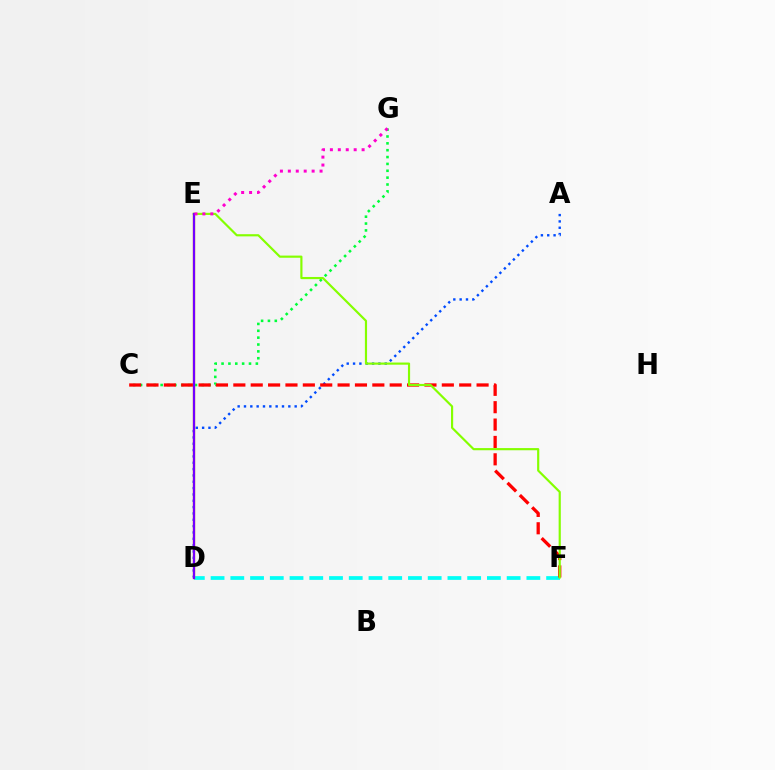{('A', 'D'): [{'color': '#004bff', 'line_style': 'dotted', 'thickness': 1.72}], ('C', 'G'): [{'color': '#00ff39', 'line_style': 'dotted', 'thickness': 1.86}], ('D', 'F'): [{'color': '#00fff6', 'line_style': 'dashed', 'thickness': 2.68}], ('C', 'F'): [{'color': '#ff0000', 'line_style': 'dashed', 'thickness': 2.36}], ('D', 'E'): [{'color': '#ffbd00', 'line_style': 'solid', 'thickness': 1.68}, {'color': '#7200ff', 'line_style': 'solid', 'thickness': 1.61}], ('E', 'F'): [{'color': '#84ff00', 'line_style': 'solid', 'thickness': 1.56}], ('E', 'G'): [{'color': '#ff00cf', 'line_style': 'dotted', 'thickness': 2.15}]}